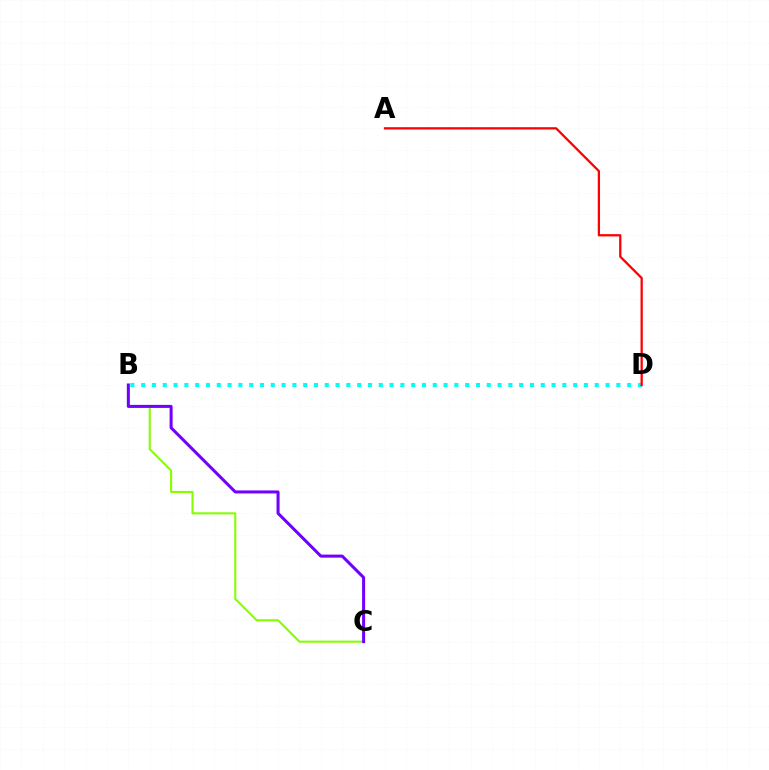{('B', 'D'): [{'color': '#00fff6', 'line_style': 'dotted', 'thickness': 2.93}], ('B', 'C'): [{'color': '#84ff00', 'line_style': 'solid', 'thickness': 1.51}, {'color': '#7200ff', 'line_style': 'solid', 'thickness': 2.18}], ('A', 'D'): [{'color': '#ff0000', 'line_style': 'solid', 'thickness': 1.63}]}